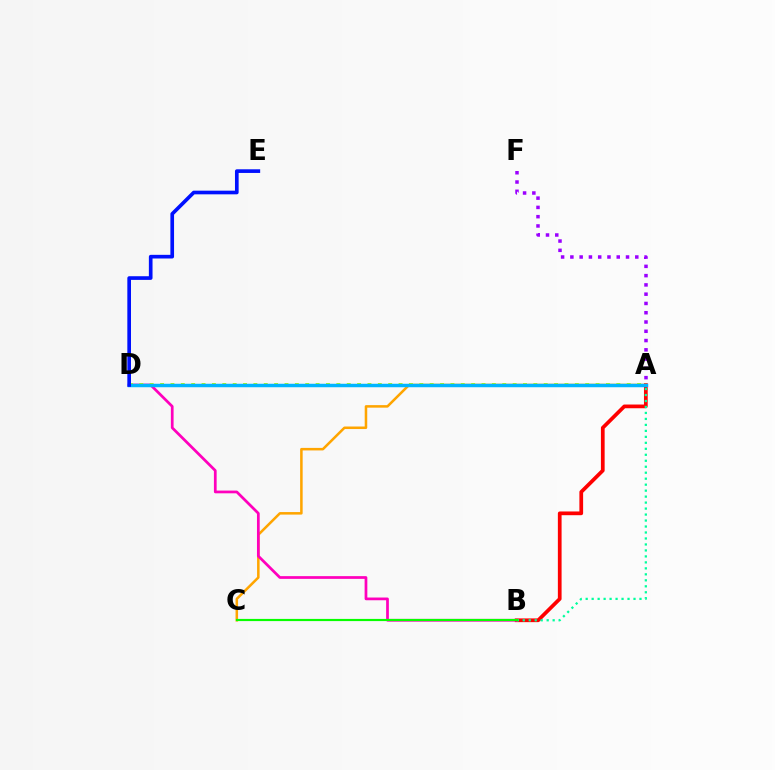{('A', 'F'): [{'color': '#9b00ff', 'line_style': 'dotted', 'thickness': 2.52}], ('A', 'B'): [{'color': '#ff0000', 'line_style': 'solid', 'thickness': 2.68}, {'color': '#00ff9d', 'line_style': 'dotted', 'thickness': 1.62}], ('A', 'C'): [{'color': '#ffa500', 'line_style': 'solid', 'thickness': 1.82}], ('B', 'D'): [{'color': '#ff00bd', 'line_style': 'solid', 'thickness': 1.96}], ('A', 'D'): [{'color': '#b3ff00', 'line_style': 'dotted', 'thickness': 2.82}, {'color': '#00b5ff', 'line_style': 'solid', 'thickness': 2.51}], ('B', 'C'): [{'color': '#08ff00', 'line_style': 'solid', 'thickness': 1.57}], ('D', 'E'): [{'color': '#0010ff', 'line_style': 'solid', 'thickness': 2.64}]}